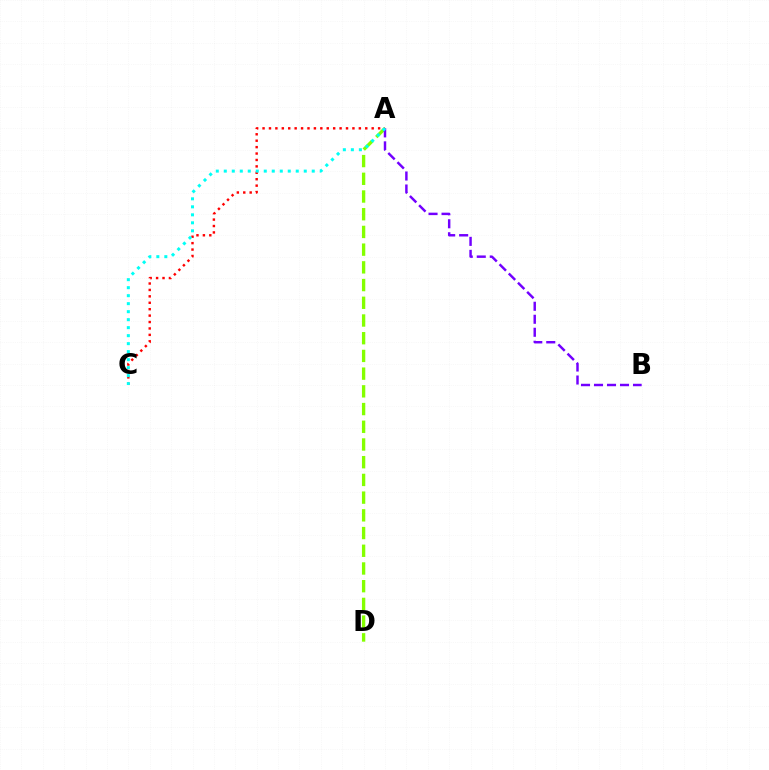{('A', 'C'): [{'color': '#ff0000', 'line_style': 'dotted', 'thickness': 1.74}, {'color': '#00fff6', 'line_style': 'dotted', 'thickness': 2.17}], ('A', 'D'): [{'color': '#84ff00', 'line_style': 'dashed', 'thickness': 2.41}], ('A', 'B'): [{'color': '#7200ff', 'line_style': 'dashed', 'thickness': 1.77}]}